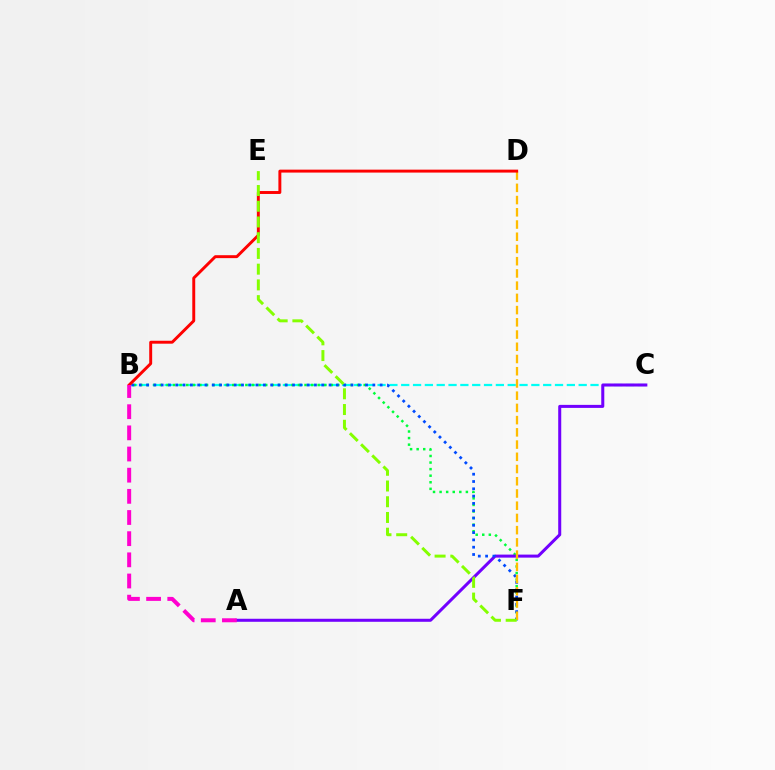{('B', 'C'): [{'color': '#00fff6', 'line_style': 'dashed', 'thickness': 1.61}], ('B', 'F'): [{'color': '#00ff39', 'line_style': 'dotted', 'thickness': 1.79}, {'color': '#004bff', 'line_style': 'dotted', 'thickness': 1.98}], ('A', 'C'): [{'color': '#7200ff', 'line_style': 'solid', 'thickness': 2.18}], ('D', 'F'): [{'color': '#ffbd00', 'line_style': 'dashed', 'thickness': 1.66}], ('B', 'D'): [{'color': '#ff0000', 'line_style': 'solid', 'thickness': 2.11}], ('E', 'F'): [{'color': '#84ff00', 'line_style': 'dashed', 'thickness': 2.14}], ('A', 'B'): [{'color': '#ff00cf', 'line_style': 'dashed', 'thickness': 2.87}]}